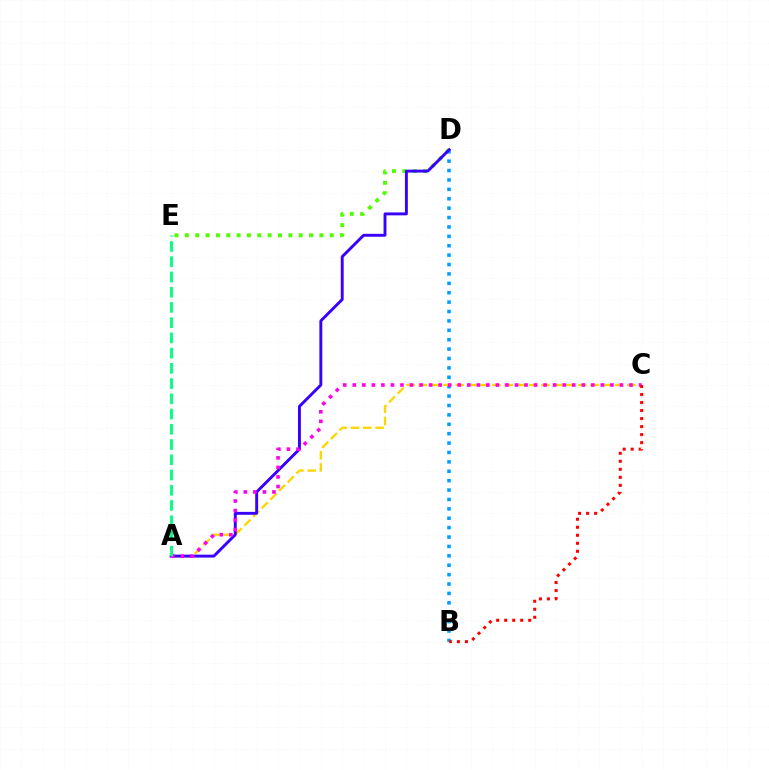{('D', 'E'): [{'color': '#4fff00', 'line_style': 'dotted', 'thickness': 2.81}], ('B', 'D'): [{'color': '#009eff', 'line_style': 'dotted', 'thickness': 2.55}], ('A', 'C'): [{'color': '#ffd500', 'line_style': 'dashed', 'thickness': 1.67}, {'color': '#ff00ed', 'line_style': 'dotted', 'thickness': 2.59}], ('A', 'D'): [{'color': '#3700ff', 'line_style': 'solid', 'thickness': 2.09}], ('B', 'C'): [{'color': '#ff0000', 'line_style': 'dotted', 'thickness': 2.18}], ('A', 'E'): [{'color': '#00ff86', 'line_style': 'dashed', 'thickness': 2.07}]}